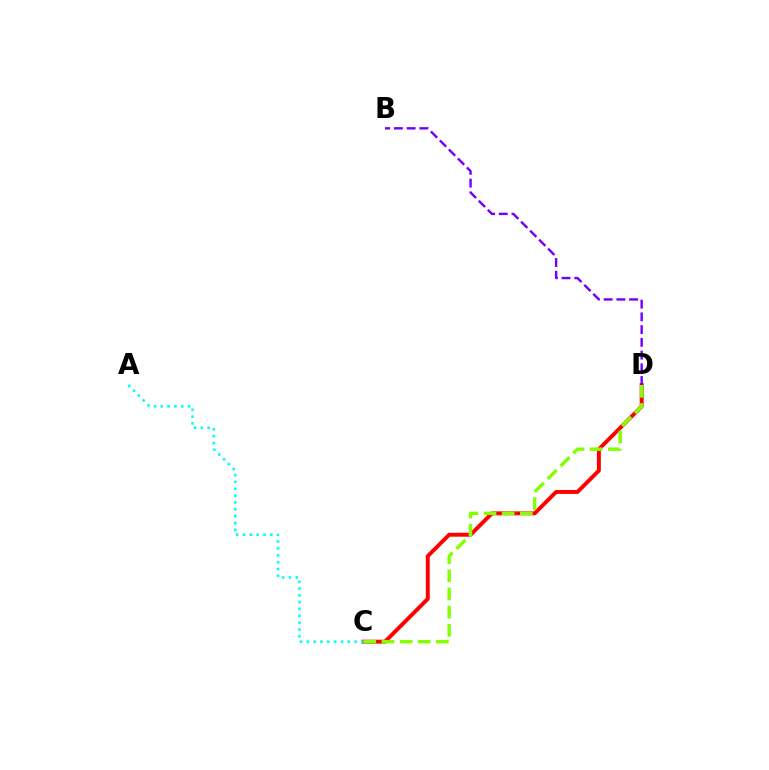{('C', 'D'): [{'color': '#ff0000', 'line_style': 'solid', 'thickness': 2.82}, {'color': '#84ff00', 'line_style': 'dashed', 'thickness': 2.47}], ('A', 'C'): [{'color': '#00fff6', 'line_style': 'dotted', 'thickness': 1.86}], ('B', 'D'): [{'color': '#7200ff', 'line_style': 'dashed', 'thickness': 1.73}]}